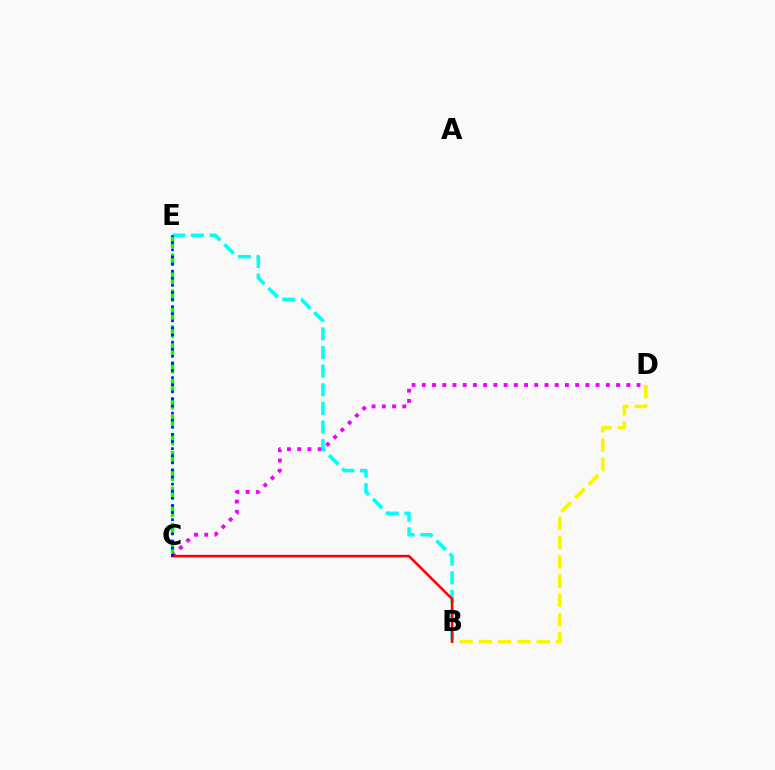{('B', 'D'): [{'color': '#fcf500', 'line_style': 'dashed', 'thickness': 2.62}], ('B', 'E'): [{'color': '#00fff6', 'line_style': 'dashed', 'thickness': 2.53}], ('C', 'E'): [{'color': '#08ff00', 'line_style': 'dashed', 'thickness': 2.44}, {'color': '#0010ff', 'line_style': 'dotted', 'thickness': 1.93}], ('C', 'D'): [{'color': '#ee00ff', 'line_style': 'dotted', 'thickness': 2.78}], ('B', 'C'): [{'color': '#ff0000', 'line_style': 'solid', 'thickness': 1.84}]}